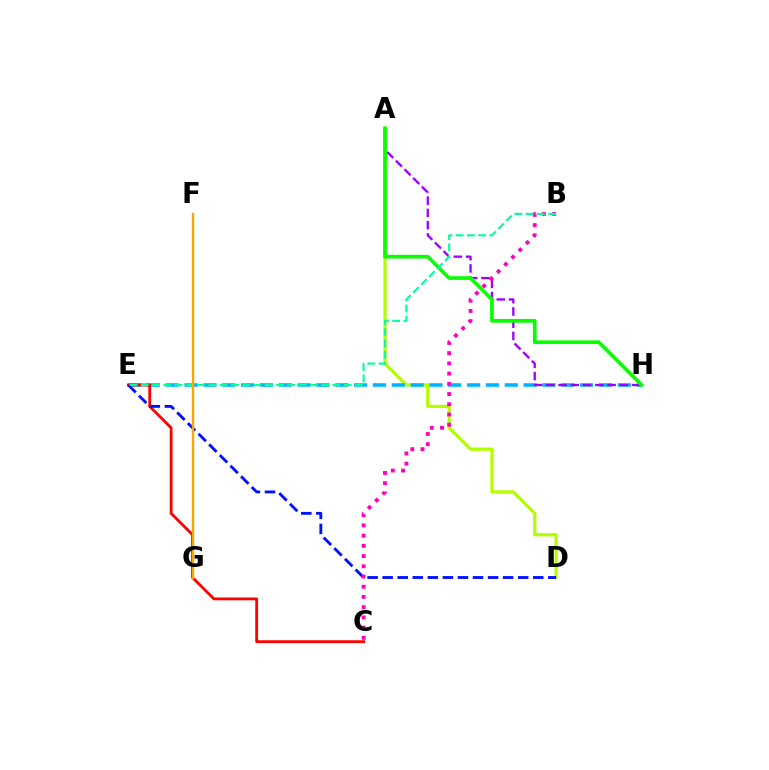{('A', 'D'): [{'color': '#b3ff00', 'line_style': 'solid', 'thickness': 2.36}], ('E', 'H'): [{'color': '#00b5ff', 'line_style': 'dashed', 'thickness': 2.56}], ('C', 'E'): [{'color': '#ff0000', 'line_style': 'solid', 'thickness': 2.03}], ('A', 'H'): [{'color': '#9b00ff', 'line_style': 'dashed', 'thickness': 1.66}, {'color': '#08ff00', 'line_style': 'solid', 'thickness': 2.65}], ('D', 'E'): [{'color': '#0010ff', 'line_style': 'dashed', 'thickness': 2.05}], ('B', 'C'): [{'color': '#ff00bd', 'line_style': 'dotted', 'thickness': 2.78}], ('B', 'E'): [{'color': '#00ff9d', 'line_style': 'dashed', 'thickness': 1.53}], ('F', 'G'): [{'color': '#ffa500', 'line_style': 'solid', 'thickness': 1.71}]}